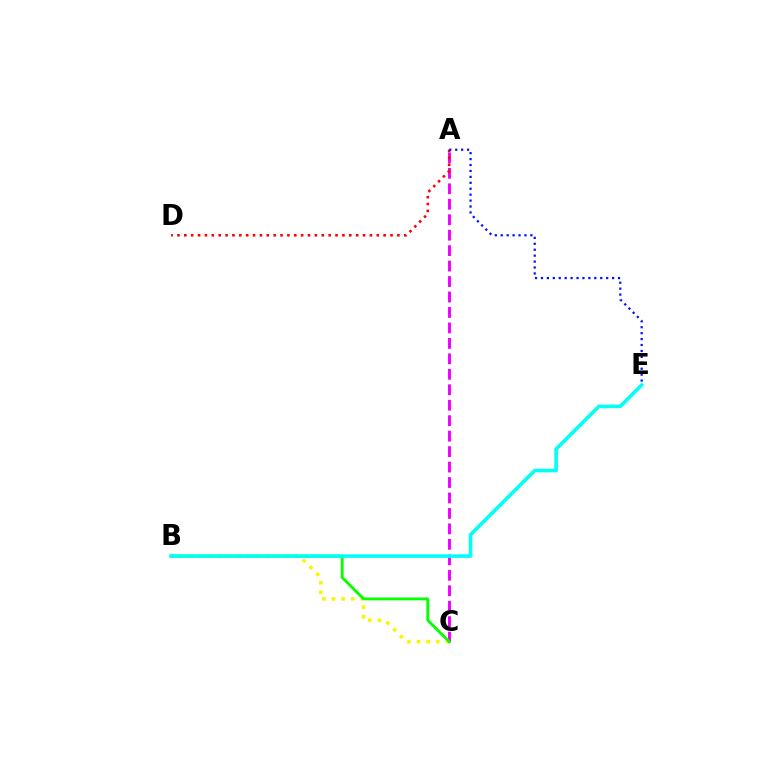{('A', 'C'): [{'color': '#ee00ff', 'line_style': 'dashed', 'thickness': 2.1}], ('A', 'D'): [{'color': '#ff0000', 'line_style': 'dotted', 'thickness': 1.87}], ('A', 'E'): [{'color': '#0010ff', 'line_style': 'dotted', 'thickness': 1.61}], ('B', 'C'): [{'color': '#fcf500', 'line_style': 'dotted', 'thickness': 2.61}, {'color': '#08ff00', 'line_style': 'solid', 'thickness': 2.06}], ('B', 'E'): [{'color': '#00fff6', 'line_style': 'solid', 'thickness': 2.59}]}